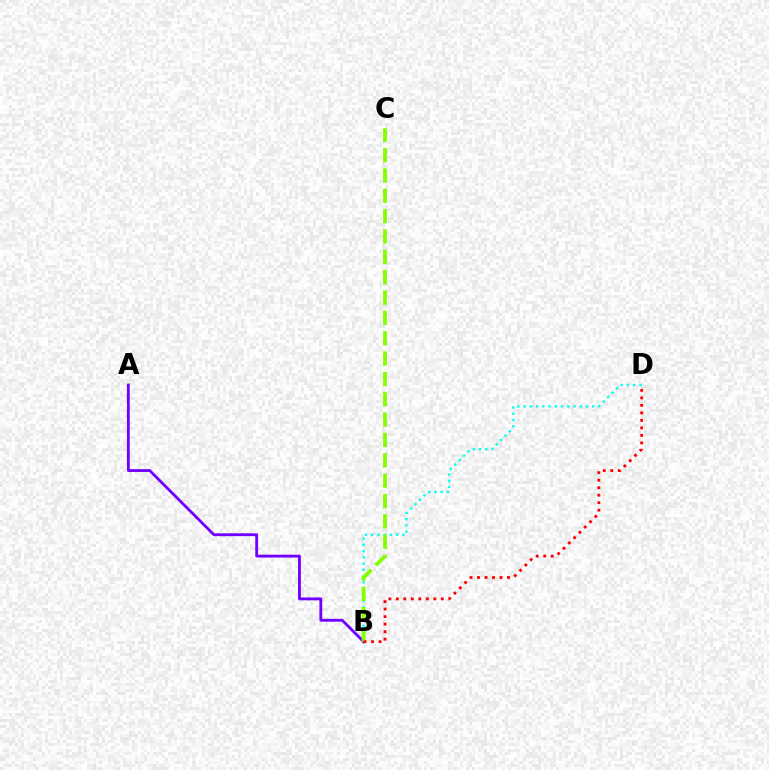{('A', 'B'): [{'color': '#7200ff', 'line_style': 'solid', 'thickness': 2.04}], ('B', 'D'): [{'color': '#00fff6', 'line_style': 'dotted', 'thickness': 1.69}, {'color': '#ff0000', 'line_style': 'dotted', 'thickness': 2.04}], ('B', 'C'): [{'color': '#84ff00', 'line_style': 'dashed', 'thickness': 2.76}]}